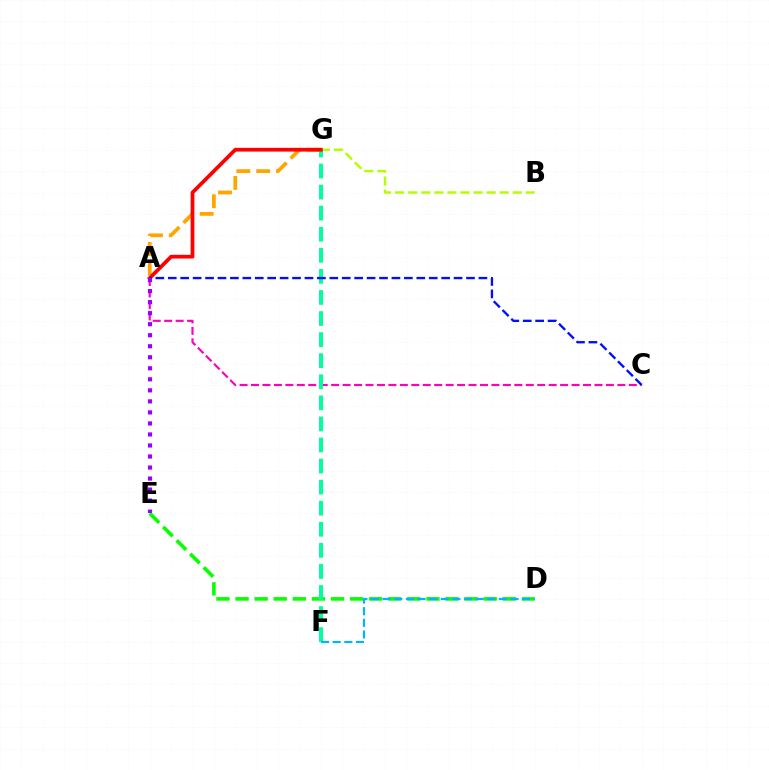{('A', 'C'): [{'color': '#ff00bd', 'line_style': 'dashed', 'thickness': 1.56}, {'color': '#0010ff', 'line_style': 'dashed', 'thickness': 1.69}], ('D', 'E'): [{'color': '#08ff00', 'line_style': 'dashed', 'thickness': 2.59}], ('B', 'G'): [{'color': '#b3ff00', 'line_style': 'dashed', 'thickness': 1.77}], ('A', 'G'): [{'color': '#ffa500', 'line_style': 'dashed', 'thickness': 2.7}, {'color': '#ff0000', 'line_style': 'solid', 'thickness': 2.69}], ('F', 'G'): [{'color': '#00ff9d', 'line_style': 'dashed', 'thickness': 2.86}], ('D', 'F'): [{'color': '#00b5ff', 'line_style': 'dashed', 'thickness': 1.58}], ('A', 'E'): [{'color': '#9b00ff', 'line_style': 'dotted', 'thickness': 3.0}]}